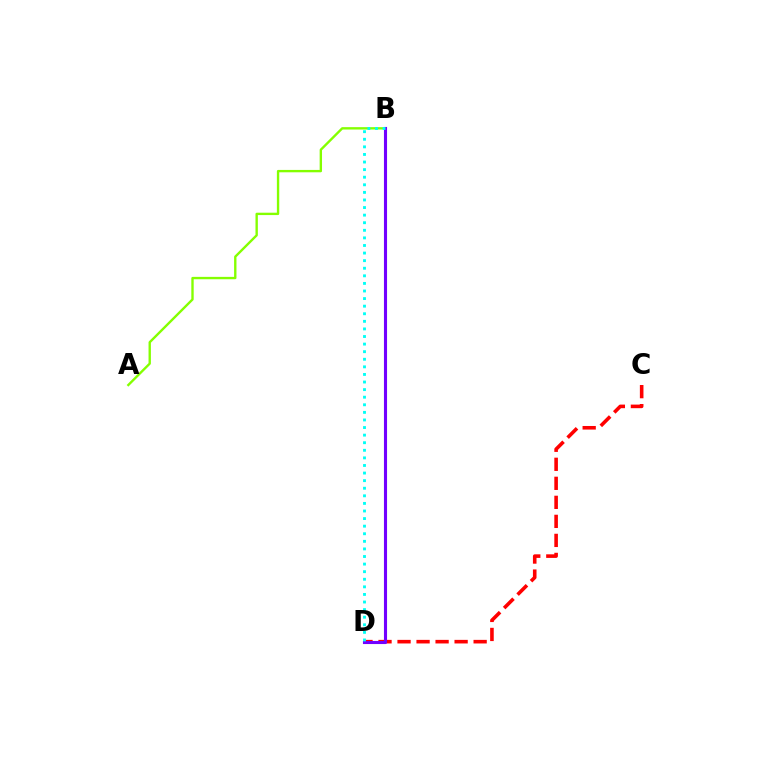{('C', 'D'): [{'color': '#ff0000', 'line_style': 'dashed', 'thickness': 2.58}], ('A', 'B'): [{'color': '#84ff00', 'line_style': 'solid', 'thickness': 1.71}], ('B', 'D'): [{'color': '#7200ff', 'line_style': 'solid', 'thickness': 2.23}, {'color': '#00fff6', 'line_style': 'dotted', 'thickness': 2.06}]}